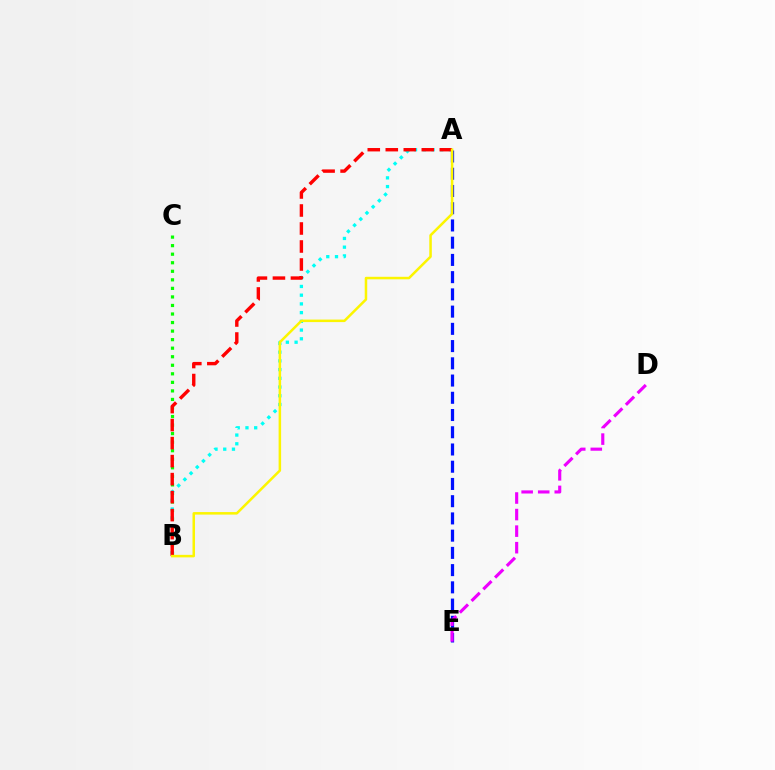{('B', 'C'): [{'color': '#08ff00', 'line_style': 'dotted', 'thickness': 2.32}], ('A', 'B'): [{'color': '#00fff6', 'line_style': 'dotted', 'thickness': 2.37}, {'color': '#ff0000', 'line_style': 'dashed', 'thickness': 2.45}, {'color': '#fcf500', 'line_style': 'solid', 'thickness': 1.81}], ('A', 'E'): [{'color': '#0010ff', 'line_style': 'dashed', 'thickness': 2.34}], ('D', 'E'): [{'color': '#ee00ff', 'line_style': 'dashed', 'thickness': 2.25}]}